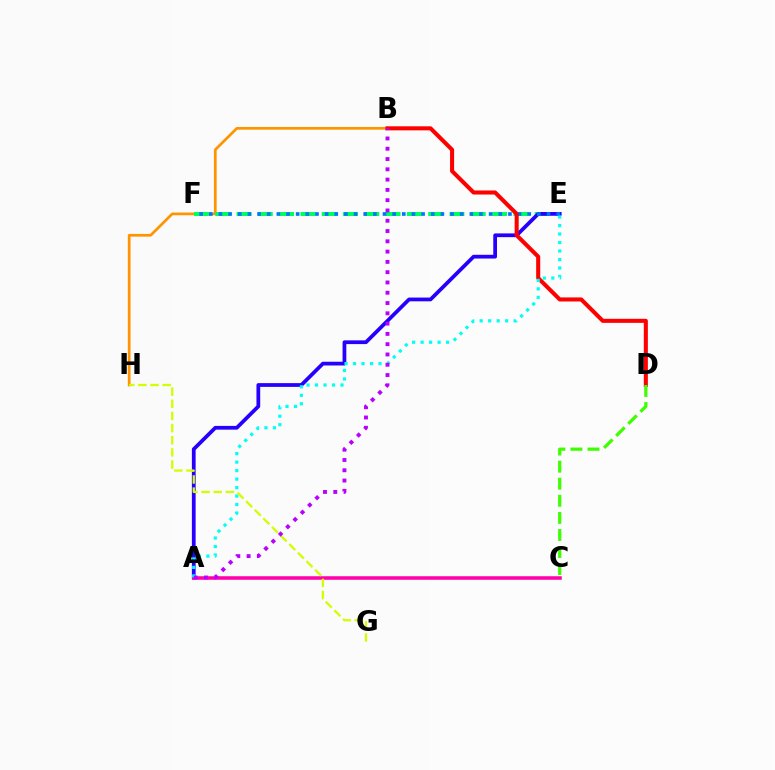{('B', 'H'): [{'color': '#ff9400', 'line_style': 'solid', 'thickness': 1.96}], ('E', 'F'): [{'color': '#00ff5c', 'line_style': 'dashed', 'thickness': 2.89}, {'color': '#0074ff', 'line_style': 'dotted', 'thickness': 2.62}], ('A', 'E'): [{'color': '#2500ff', 'line_style': 'solid', 'thickness': 2.7}, {'color': '#00fff6', 'line_style': 'dotted', 'thickness': 2.31}], ('A', 'C'): [{'color': '#ff00ac', 'line_style': 'solid', 'thickness': 2.54}], ('B', 'D'): [{'color': '#ff0000', 'line_style': 'solid', 'thickness': 2.92}], ('C', 'D'): [{'color': '#3dff00', 'line_style': 'dashed', 'thickness': 2.32}], ('G', 'H'): [{'color': '#d1ff00', 'line_style': 'dashed', 'thickness': 1.65}], ('A', 'B'): [{'color': '#b900ff', 'line_style': 'dotted', 'thickness': 2.79}]}